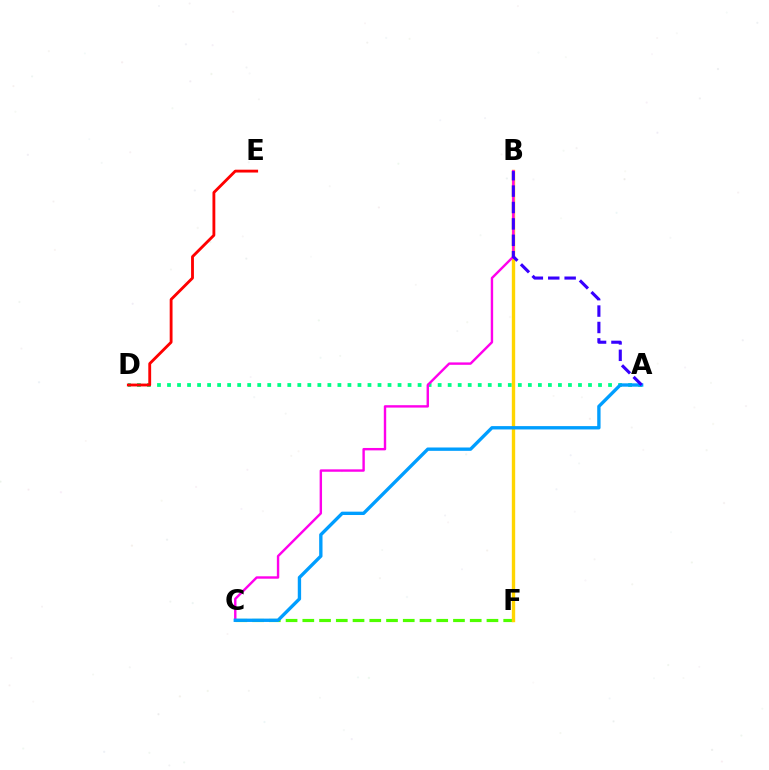{('C', 'F'): [{'color': '#4fff00', 'line_style': 'dashed', 'thickness': 2.27}], ('A', 'D'): [{'color': '#00ff86', 'line_style': 'dotted', 'thickness': 2.72}], ('D', 'E'): [{'color': '#ff0000', 'line_style': 'solid', 'thickness': 2.05}], ('B', 'F'): [{'color': '#ffd500', 'line_style': 'solid', 'thickness': 2.43}], ('B', 'C'): [{'color': '#ff00ed', 'line_style': 'solid', 'thickness': 1.73}], ('A', 'C'): [{'color': '#009eff', 'line_style': 'solid', 'thickness': 2.41}], ('A', 'B'): [{'color': '#3700ff', 'line_style': 'dashed', 'thickness': 2.23}]}